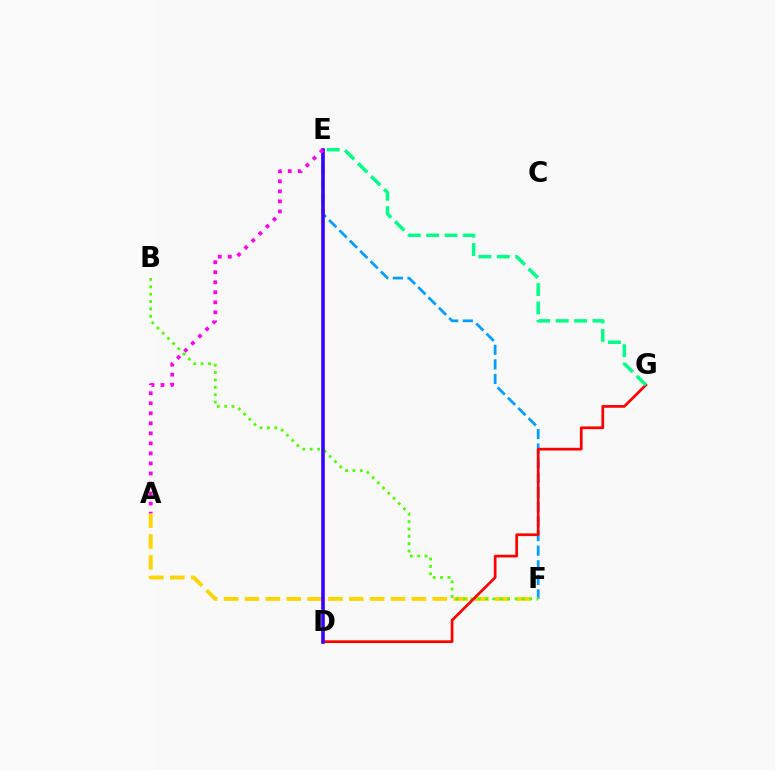{('E', 'F'): [{'color': '#009eff', 'line_style': 'dashed', 'thickness': 1.98}], ('A', 'F'): [{'color': '#ffd500', 'line_style': 'dashed', 'thickness': 2.84}], ('B', 'F'): [{'color': '#4fff00', 'line_style': 'dotted', 'thickness': 2.0}], ('D', 'G'): [{'color': '#ff0000', 'line_style': 'solid', 'thickness': 1.96}], ('D', 'E'): [{'color': '#3700ff', 'line_style': 'solid', 'thickness': 2.59}], ('A', 'E'): [{'color': '#ff00ed', 'line_style': 'dotted', 'thickness': 2.72}], ('E', 'G'): [{'color': '#00ff86', 'line_style': 'dashed', 'thickness': 2.5}]}